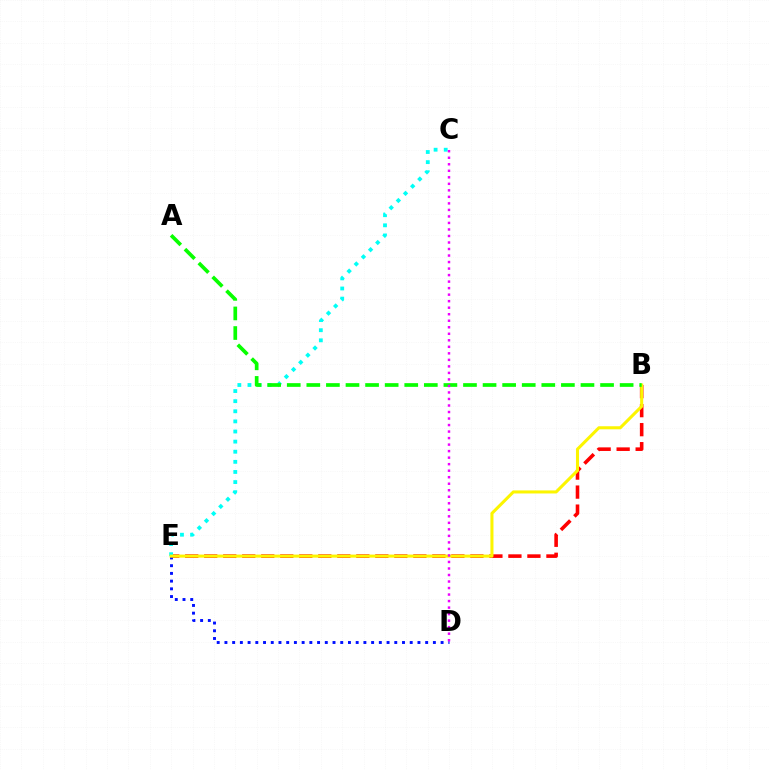{('B', 'E'): [{'color': '#ff0000', 'line_style': 'dashed', 'thickness': 2.58}, {'color': '#fcf500', 'line_style': 'solid', 'thickness': 2.2}], ('D', 'E'): [{'color': '#0010ff', 'line_style': 'dotted', 'thickness': 2.1}], ('C', 'E'): [{'color': '#00fff6', 'line_style': 'dotted', 'thickness': 2.75}], ('A', 'B'): [{'color': '#08ff00', 'line_style': 'dashed', 'thickness': 2.66}], ('C', 'D'): [{'color': '#ee00ff', 'line_style': 'dotted', 'thickness': 1.77}]}